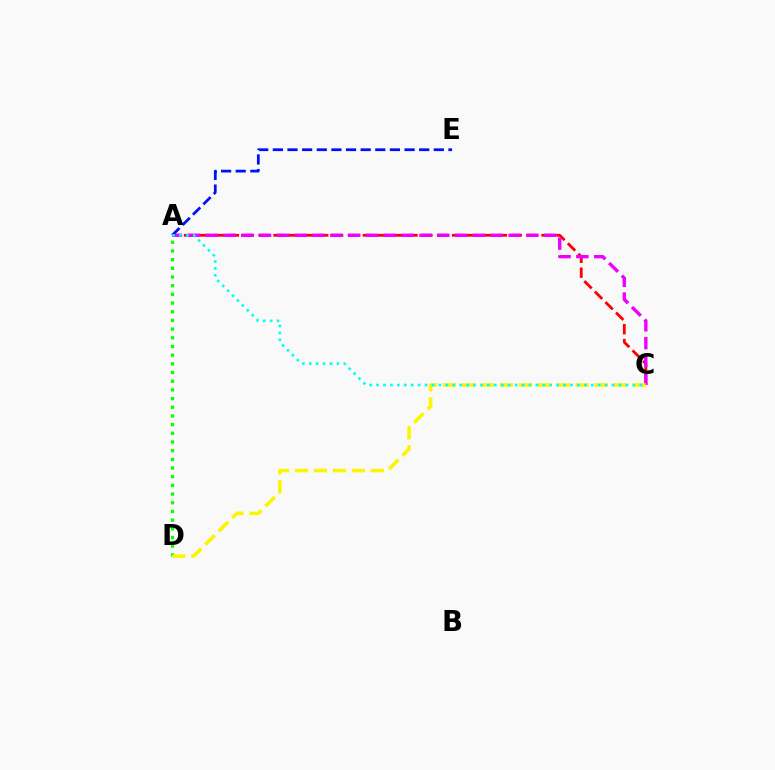{('A', 'D'): [{'color': '#08ff00', 'line_style': 'dotted', 'thickness': 2.36}], ('A', 'C'): [{'color': '#ff0000', 'line_style': 'dashed', 'thickness': 2.02}, {'color': '#ee00ff', 'line_style': 'dashed', 'thickness': 2.42}, {'color': '#00fff6', 'line_style': 'dotted', 'thickness': 1.88}], ('C', 'D'): [{'color': '#fcf500', 'line_style': 'dashed', 'thickness': 2.57}], ('A', 'E'): [{'color': '#0010ff', 'line_style': 'dashed', 'thickness': 1.99}]}